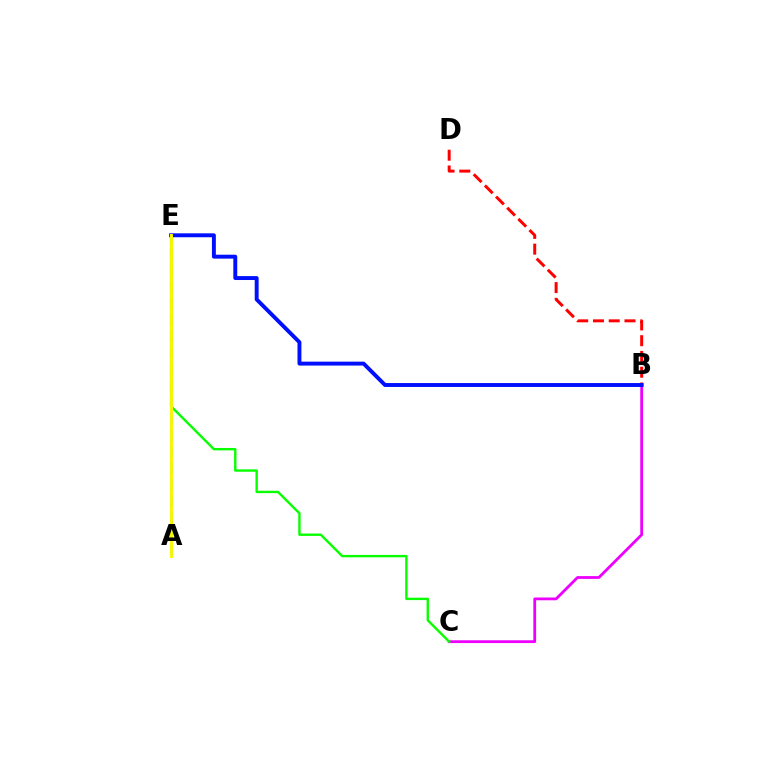{('B', 'D'): [{'color': '#ff0000', 'line_style': 'dashed', 'thickness': 2.14}], ('A', 'E'): [{'color': '#00fff6', 'line_style': 'dashed', 'thickness': 2.24}, {'color': '#fcf500', 'line_style': 'solid', 'thickness': 2.09}], ('B', 'C'): [{'color': '#ee00ff', 'line_style': 'solid', 'thickness': 2.01}], ('B', 'E'): [{'color': '#0010ff', 'line_style': 'solid', 'thickness': 2.82}], ('C', 'E'): [{'color': '#08ff00', 'line_style': 'solid', 'thickness': 1.72}]}